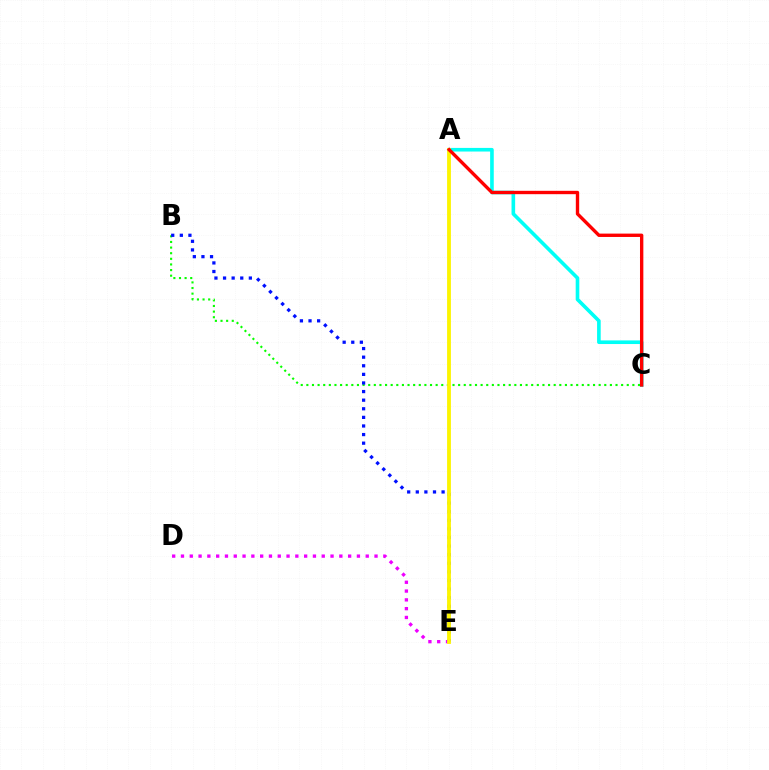{('D', 'E'): [{'color': '#ee00ff', 'line_style': 'dotted', 'thickness': 2.39}], ('A', 'C'): [{'color': '#00fff6', 'line_style': 'solid', 'thickness': 2.61}, {'color': '#ff0000', 'line_style': 'solid', 'thickness': 2.42}], ('B', 'C'): [{'color': '#08ff00', 'line_style': 'dotted', 'thickness': 1.53}], ('B', 'E'): [{'color': '#0010ff', 'line_style': 'dotted', 'thickness': 2.34}], ('A', 'E'): [{'color': '#fcf500', 'line_style': 'solid', 'thickness': 2.75}]}